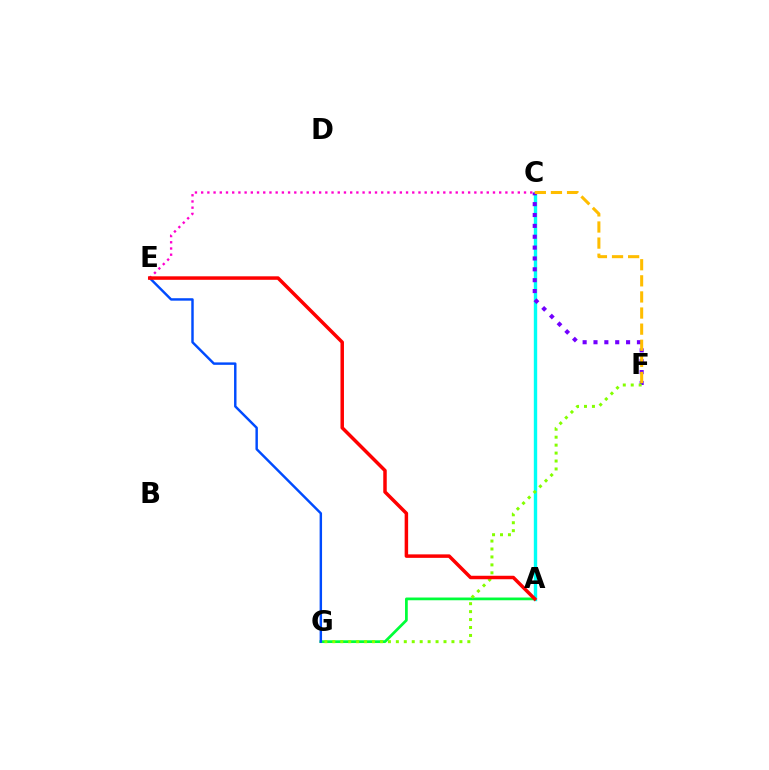{('A', 'C'): [{'color': '#00fff6', 'line_style': 'solid', 'thickness': 2.44}], ('C', 'F'): [{'color': '#7200ff', 'line_style': 'dotted', 'thickness': 2.95}, {'color': '#ffbd00', 'line_style': 'dashed', 'thickness': 2.19}], ('C', 'E'): [{'color': '#ff00cf', 'line_style': 'dotted', 'thickness': 1.69}], ('A', 'G'): [{'color': '#00ff39', 'line_style': 'solid', 'thickness': 1.97}], ('E', 'G'): [{'color': '#004bff', 'line_style': 'solid', 'thickness': 1.76}], ('F', 'G'): [{'color': '#84ff00', 'line_style': 'dotted', 'thickness': 2.16}], ('A', 'E'): [{'color': '#ff0000', 'line_style': 'solid', 'thickness': 2.51}]}